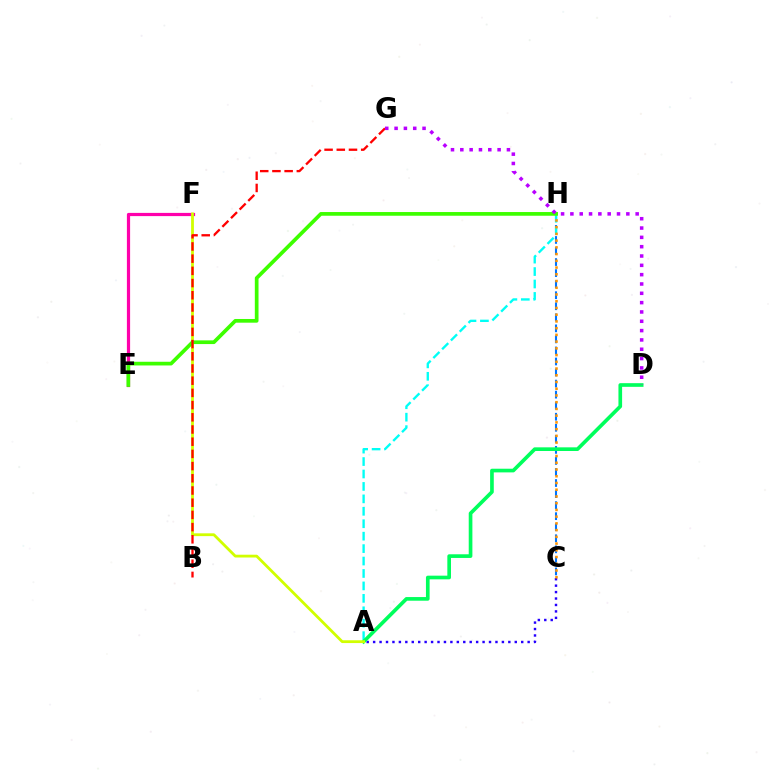{('A', 'C'): [{'color': '#2500ff', 'line_style': 'dotted', 'thickness': 1.75}], ('E', 'F'): [{'color': '#ff00ac', 'line_style': 'solid', 'thickness': 2.31}], ('C', 'H'): [{'color': '#0074ff', 'line_style': 'dashed', 'thickness': 1.5}, {'color': '#ff9400', 'line_style': 'dotted', 'thickness': 1.83}], ('A', 'H'): [{'color': '#00fff6', 'line_style': 'dashed', 'thickness': 1.69}], ('A', 'D'): [{'color': '#00ff5c', 'line_style': 'solid', 'thickness': 2.64}], ('A', 'F'): [{'color': '#d1ff00', 'line_style': 'solid', 'thickness': 2.01}], ('E', 'H'): [{'color': '#3dff00', 'line_style': 'solid', 'thickness': 2.66}], ('B', 'G'): [{'color': '#ff0000', 'line_style': 'dashed', 'thickness': 1.66}], ('D', 'G'): [{'color': '#b900ff', 'line_style': 'dotted', 'thickness': 2.53}]}